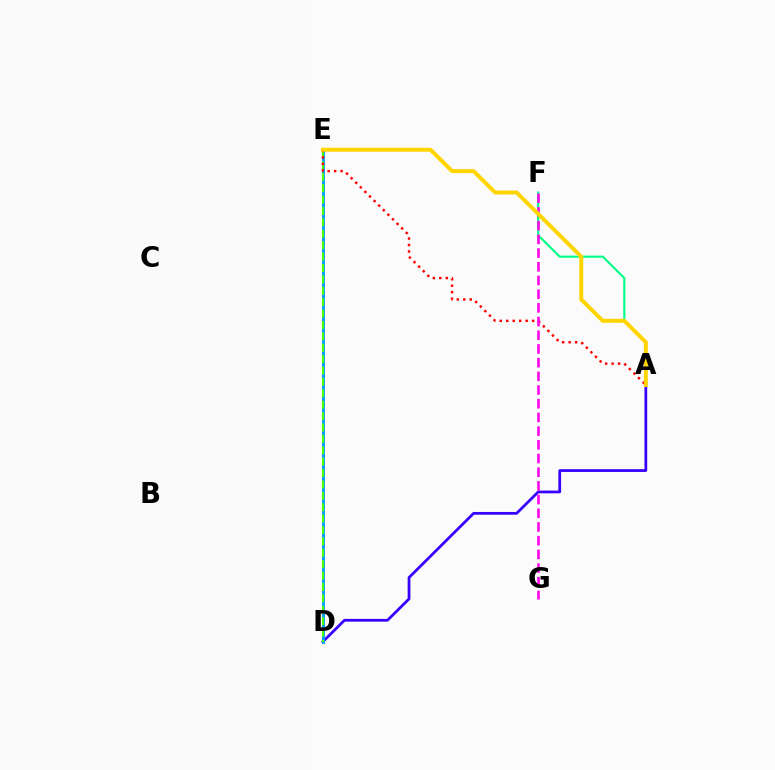{('A', 'D'): [{'color': '#3700ff', 'line_style': 'solid', 'thickness': 1.98}], ('D', 'E'): [{'color': '#009eff', 'line_style': 'solid', 'thickness': 2.08}, {'color': '#4fff00', 'line_style': 'dashed', 'thickness': 1.55}], ('A', 'F'): [{'color': '#00ff86', 'line_style': 'solid', 'thickness': 1.53}], ('A', 'E'): [{'color': '#ff0000', 'line_style': 'dotted', 'thickness': 1.76}, {'color': '#ffd500', 'line_style': 'solid', 'thickness': 2.86}], ('F', 'G'): [{'color': '#ff00ed', 'line_style': 'dashed', 'thickness': 1.86}]}